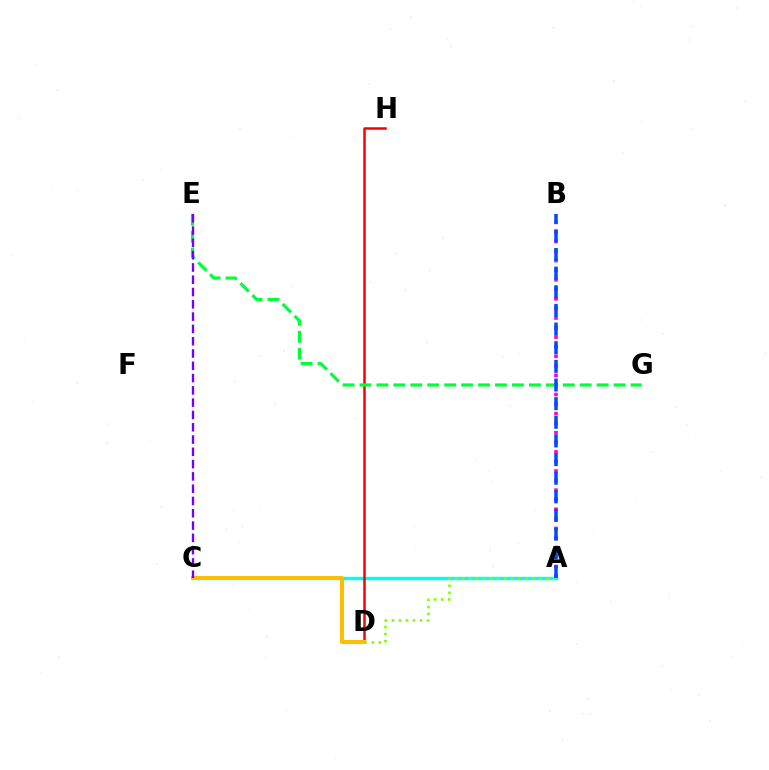{('A', 'C'): [{'color': '#00fff6', 'line_style': 'solid', 'thickness': 2.45}], ('A', 'D'): [{'color': '#84ff00', 'line_style': 'dotted', 'thickness': 1.91}], ('D', 'H'): [{'color': '#ff0000', 'line_style': 'solid', 'thickness': 1.8}], ('C', 'D'): [{'color': '#ffbd00', 'line_style': 'solid', 'thickness': 2.95}], ('A', 'B'): [{'color': '#ff00cf', 'line_style': 'dotted', 'thickness': 2.6}, {'color': '#004bff', 'line_style': 'dashed', 'thickness': 2.53}], ('E', 'G'): [{'color': '#00ff39', 'line_style': 'dashed', 'thickness': 2.3}], ('C', 'E'): [{'color': '#7200ff', 'line_style': 'dashed', 'thickness': 1.67}]}